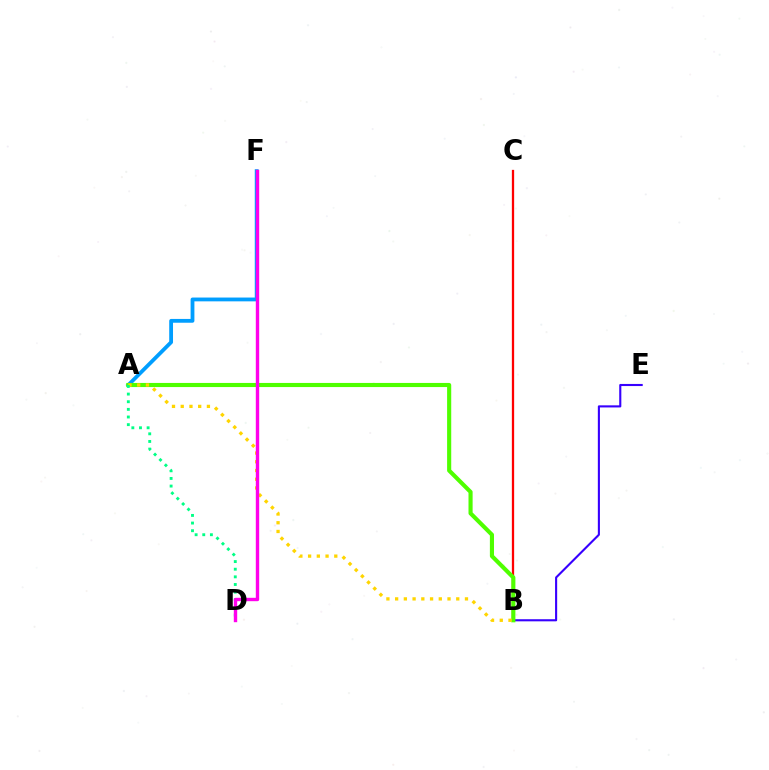{('B', 'C'): [{'color': '#ff0000', 'line_style': 'solid', 'thickness': 1.64}], ('B', 'E'): [{'color': '#3700ff', 'line_style': 'solid', 'thickness': 1.52}], ('A', 'F'): [{'color': '#009eff', 'line_style': 'solid', 'thickness': 2.74}], ('A', 'B'): [{'color': '#4fff00', 'line_style': 'solid', 'thickness': 2.97}, {'color': '#ffd500', 'line_style': 'dotted', 'thickness': 2.37}], ('A', 'D'): [{'color': '#00ff86', 'line_style': 'dotted', 'thickness': 2.08}], ('D', 'F'): [{'color': '#ff00ed', 'line_style': 'solid', 'thickness': 2.44}]}